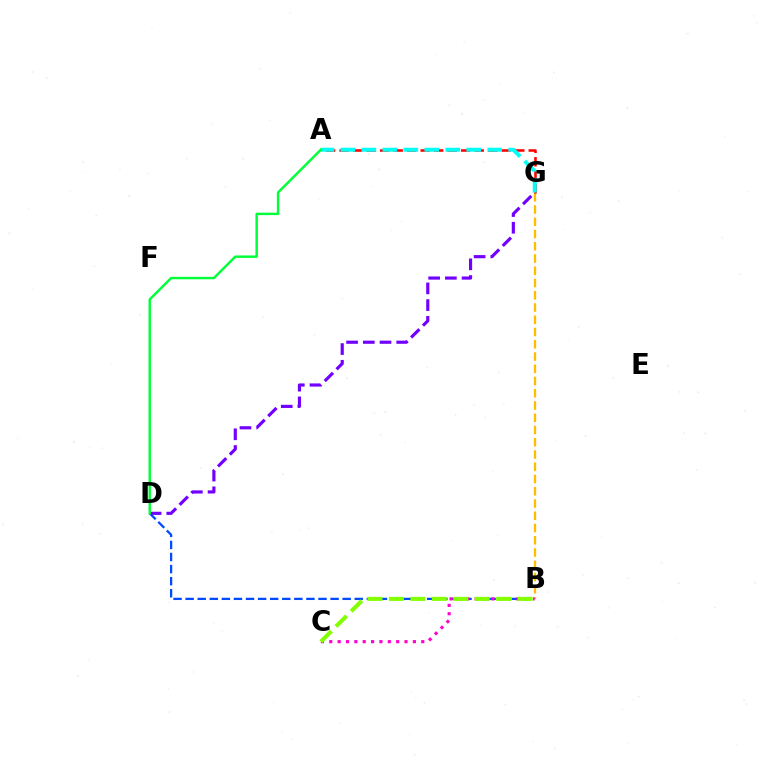{('B', 'G'): [{'color': '#ffbd00', 'line_style': 'dashed', 'thickness': 1.66}], ('A', 'G'): [{'color': '#ff0000', 'line_style': 'dashed', 'thickness': 1.84}, {'color': '#00fff6', 'line_style': 'dashed', 'thickness': 2.85}], ('B', 'D'): [{'color': '#004bff', 'line_style': 'dashed', 'thickness': 1.64}], ('B', 'C'): [{'color': '#ff00cf', 'line_style': 'dotted', 'thickness': 2.27}, {'color': '#84ff00', 'line_style': 'dashed', 'thickness': 2.91}], ('D', 'G'): [{'color': '#7200ff', 'line_style': 'dashed', 'thickness': 2.27}], ('A', 'D'): [{'color': '#00ff39', 'line_style': 'solid', 'thickness': 1.75}]}